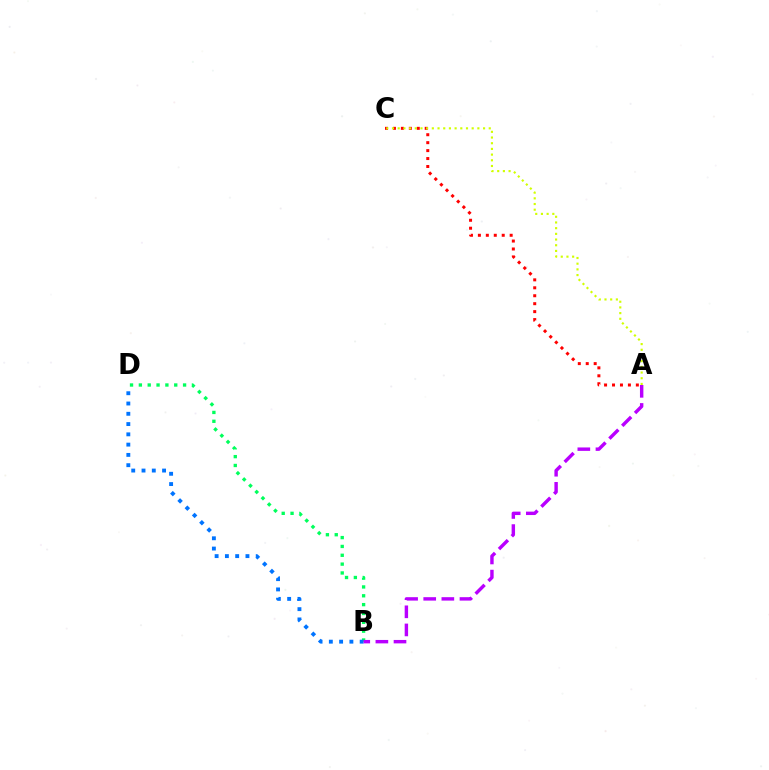{('A', 'C'): [{'color': '#ff0000', 'line_style': 'dotted', 'thickness': 2.16}, {'color': '#d1ff00', 'line_style': 'dotted', 'thickness': 1.55}], ('B', 'D'): [{'color': '#00ff5c', 'line_style': 'dotted', 'thickness': 2.4}, {'color': '#0074ff', 'line_style': 'dotted', 'thickness': 2.79}], ('A', 'B'): [{'color': '#b900ff', 'line_style': 'dashed', 'thickness': 2.46}]}